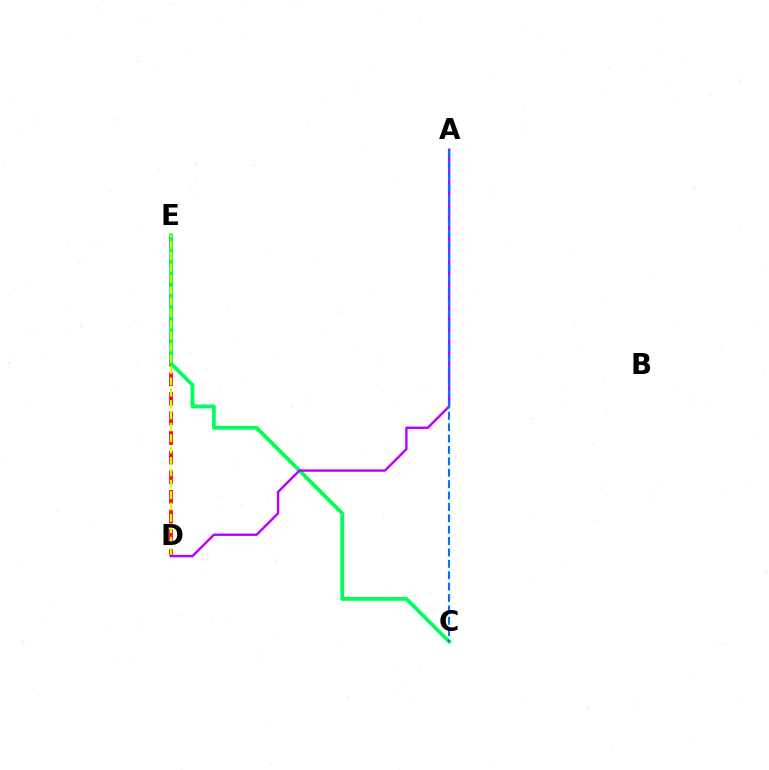{('D', 'E'): [{'color': '#ff0000', 'line_style': 'dashed', 'thickness': 2.67}, {'color': '#d1ff00', 'line_style': 'dashed', 'thickness': 1.55}], ('C', 'E'): [{'color': '#00ff5c', 'line_style': 'solid', 'thickness': 2.72}], ('A', 'D'): [{'color': '#b900ff', 'line_style': 'solid', 'thickness': 1.74}], ('A', 'C'): [{'color': '#0074ff', 'line_style': 'dashed', 'thickness': 1.55}]}